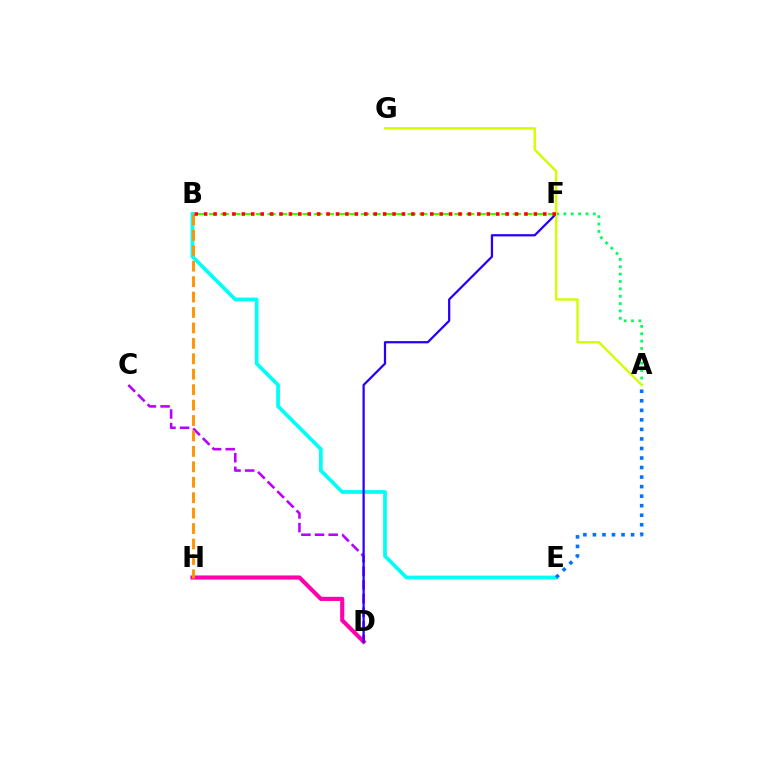{('B', 'F'): [{'color': '#3dff00', 'line_style': 'dashed', 'thickness': 1.59}, {'color': '#ff0000', 'line_style': 'dotted', 'thickness': 2.56}], ('C', 'D'): [{'color': '#b900ff', 'line_style': 'dashed', 'thickness': 1.85}], ('B', 'E'): [{'color': '#00fff6', 'line_style': 'solid', 'thickness': 2.69}], ('A', 'F'): [{'color': '#00ff5c', 'line_style': 'dotted', 'thickness': 2.0}], ('D', 'H'): [{'color': '#ff00ac', 'line_style': 'solid', 'thickness': 2.97}], ('D', 'F'): [{'color': '#2500ff', 'line_style': 'solid', 'thickness': 1.61}], ('A', 'G'): [{'color': '#d1ff00', 'line_style': 'solid', 'thickness': 1.73}], ('B', 'H'): [{'color': '#ff9400', 'line_style': 'dashed', 'thickness': 2.1}], ('A', 'E'): [{'color': '#0074ff', 'line_style': 'dotted', 'thickness': 2.59}]}